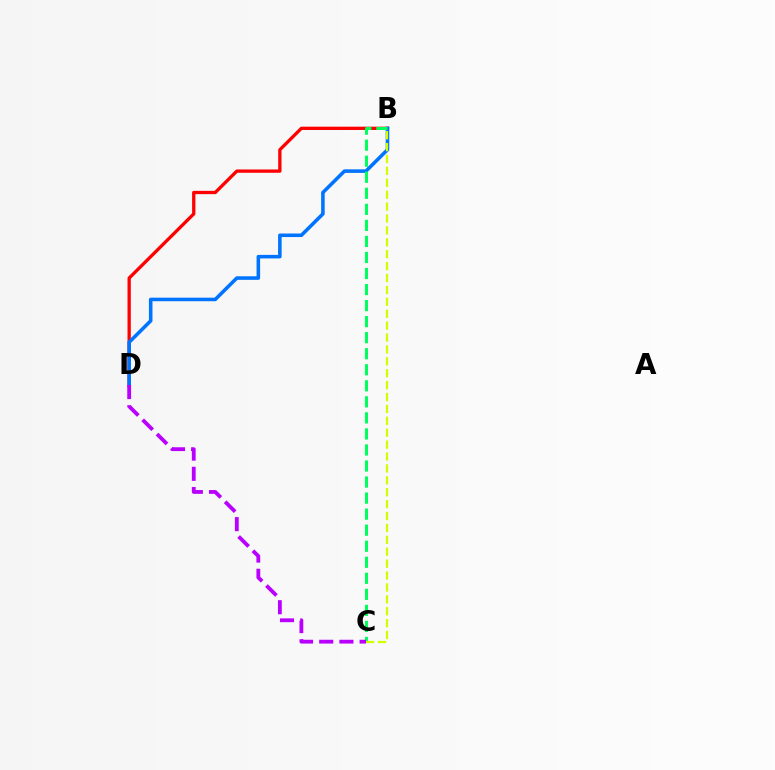{('B', 'D'): [{'color': '#ff0000', 'line_style': 'solid', 'thickness': 2.38}, {'color': '#0074ff', 'line_style': 'solid', 'thickness': 2.56}], ('B', 'C'): [{'color': '#00ff5c', 'line_style': 'dashed', 'thickness': 2.18}, {'color': '#d1ff00', 'line_style': 'dashed', 'thickness': 1.62}], ('C', 'D'): [{'color': '#b900ff', 'line_style': 'dashed', 'thickness': 2.74}]}